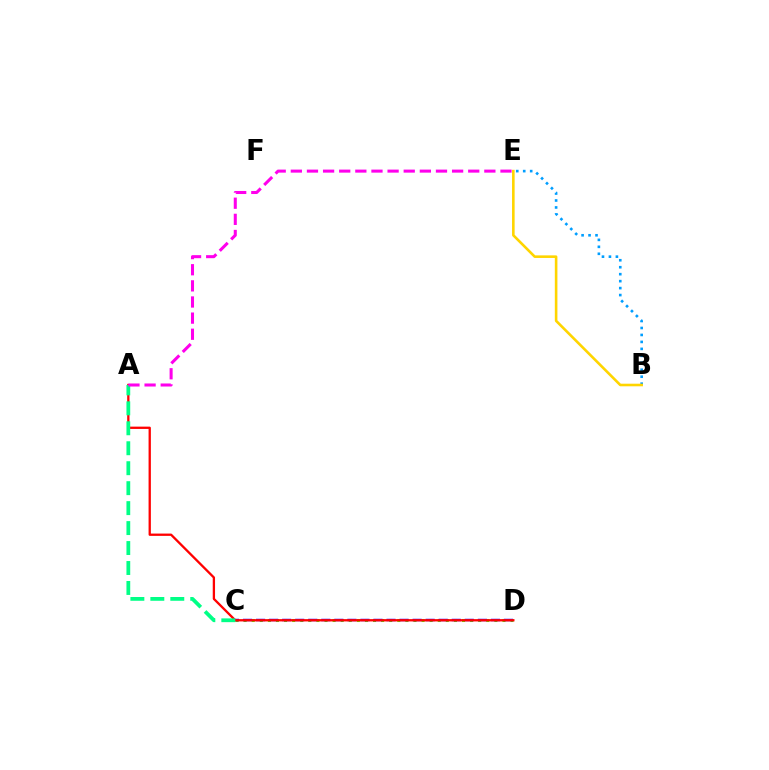{('C', 'D'): [{'color': '#4fff00', 'line_style': 'dotted', 'thickness': 2.2}, {'color': '#3700ff', 'line_style': 'dashed', 'thickness': 1.77}], ('B', 'E'): [{'color': '#009eff', 'line_style': 'dotted', 'thickness': 1.89}, {'color': '#ffd500', 'line_style': 'solid', 'thickness': 1.87}], ('A', 'D'): [{'color': '#ff0000', 'line_style': 'solid', 'thickness': 1.66}], ('A', 'C'): [{'color': '#00ff86', 'line_style': 'dashed', 'thickness': 2.71}], ('A', 'E'): [{'color': '#ff00ed', 'line_style': 'dashed', 'thickness': 2.19}]}